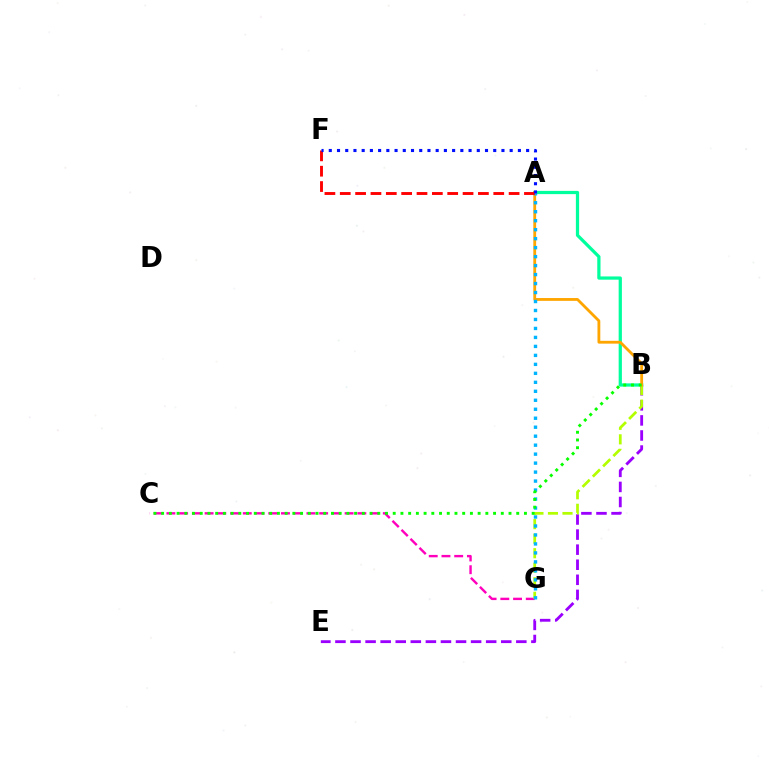{('A', 'B'): [{'color': '#00ff9d', 'line_style': 'solid', 'thickness': 2.33}, {'color': '#ffa500', 'line_style': 'solid', 'thickness': 2.03}], ('B', 'E'): [{'color': '#9b00ff', 'line_style': 'dashed', 'thickness': 2.05}], ('C', 'G'): [{'color': '#ff00bd', 'line_style': 'dashed', 'thickness': 1.73}], ('B', 'G'): [{'color': '#b3ff00', 'line_style': 'dashed', 'thickness': 1.97}], ('A', 'G'): [{'color': '#00b5ff', 'line_style': 'dotted', 'thickness': 2.44}], ('B', 'C'): [{'color': '#08ff00', 'line_style': 'dotted', 'thickness': 2.1}], ('A', 'F'): [{'color': '#ff0000', 'line_style': 'dashed', 'thickness': 2.09}, {'color': '#0010ff', 'line_style': 'dotted', 'thickness': 2.23}]}